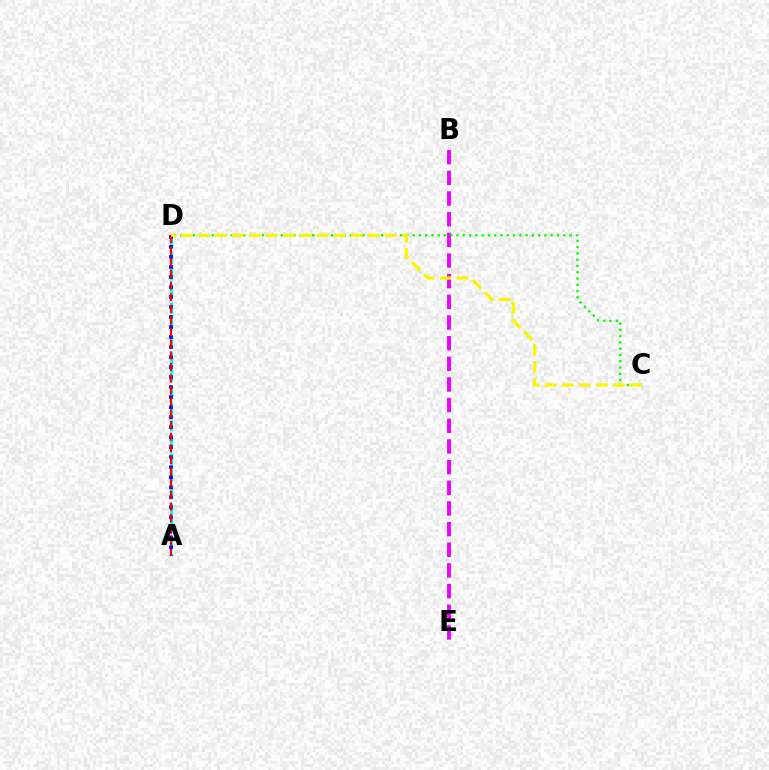{('A', 'D'): [{'color': '#00fff6', 'line_style': 'dashed', 'thickness': 2.27}, {'color': '#0010ff', 'line_style': 'dotted', 'thickness': 2.72}, {'color': '#ff0000', 'line_style': 'dashed', 'thickness': 1.58}], ('B', 'E'): [{'color': '#ee00ff', 'line_style': 'dashed', 'thickness': 2.81}], ('C', 'D'): [{'color': '#08ff00', 'line_style': 'dotted', 'thickness': 1.71}, {'color': '#fcf500', 'line_style': 'dashed', 'thickness': 2.31}]}